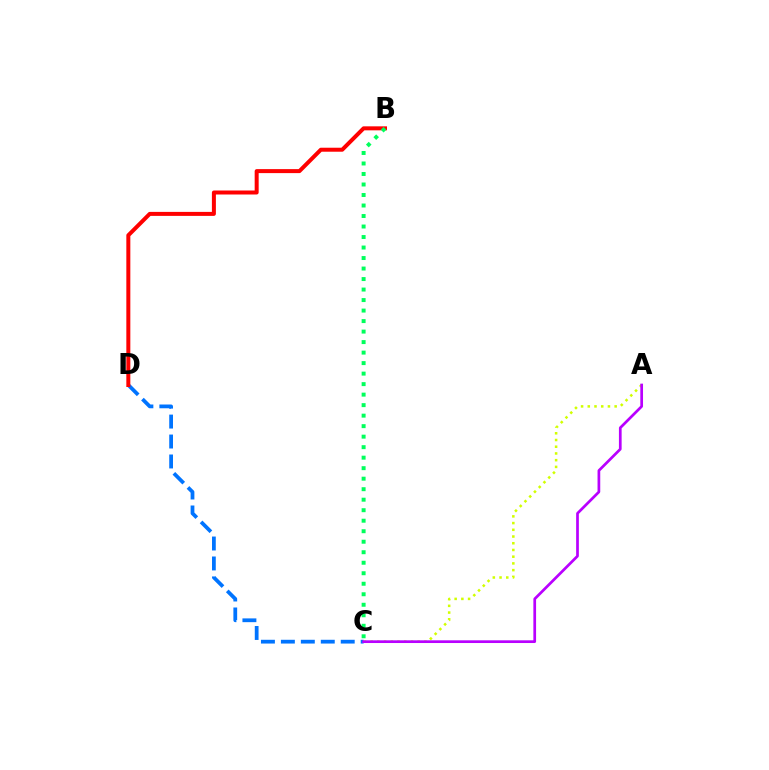{('C', 'D'): [{'color': '#0074ff', 'line_style': 'dashed', 'thickness': 2.71}], ('A', 'C'): [{'color': '#d1ff00', 'line_style': 'dotted', 'thickness': 1.83}, {'color': '#b900ff', 'line_style': 'solid', 'thickness': 1.95}], ('B', 'D'): [{'color': '#ff0000', 'line_style': 'solid', 'thickness': 2.88}], ('B', 'C'): [{'color': '#00ff5c', 'line_style': 'dotted', 'thickness': 2.85}]}